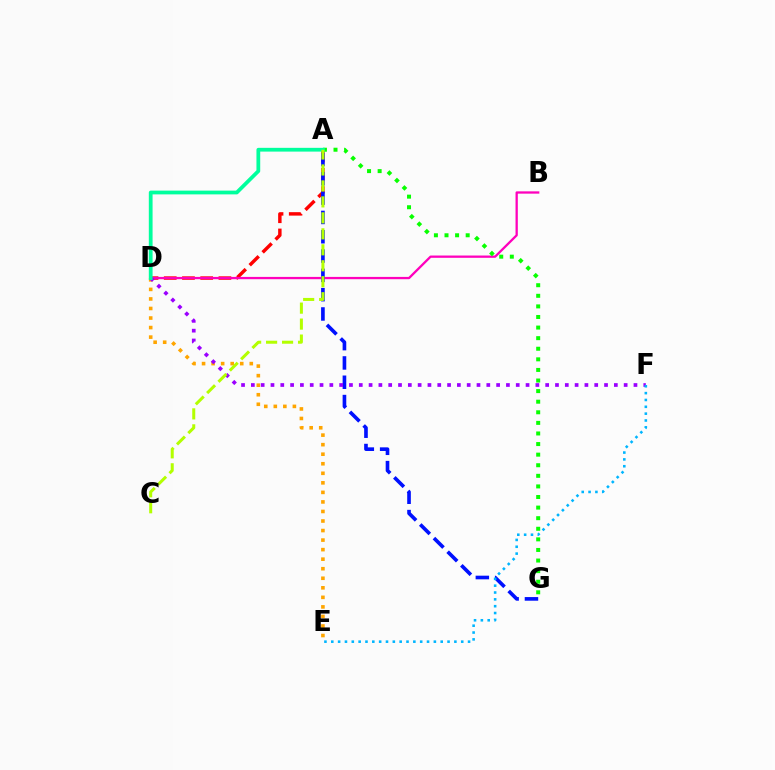{('D', 'E'): [{'color': '#ffa500', 'line_style': 'dotted', 'thickness': 2.59}], ('A', 'D'): [{'color': '#ff0000', 'line_style': 'dashed', 'thickness': 2.48}, {'color': '#00ff9d', 'line_style': 'solid', 'thickness': 2.71}], ('B', 'D'): [{'color': '#ff00bd', 'line_style': 'solid', 'thickness': 1.65}], ('A', 'G'): [{'color': '#0010ff', 'line_style': 'dashed', 'thickness': 2.62}, {'color': '#08ff00', 'line_style': 'dotted', 'thickness': 2.88}], ('D', 'F'): [{'color': '#9b00ff', 'line_style': 'dotted', 'thickness': 2.67}], ('E', 'F'): [{'color': '#00b5ff', 'line_style': 'dotted', 'thickness': 1.86}], ('A', 'C'): [{'color': '#b3ff00', 'line_style': 'dashed', 'thickness': 2.17}]}